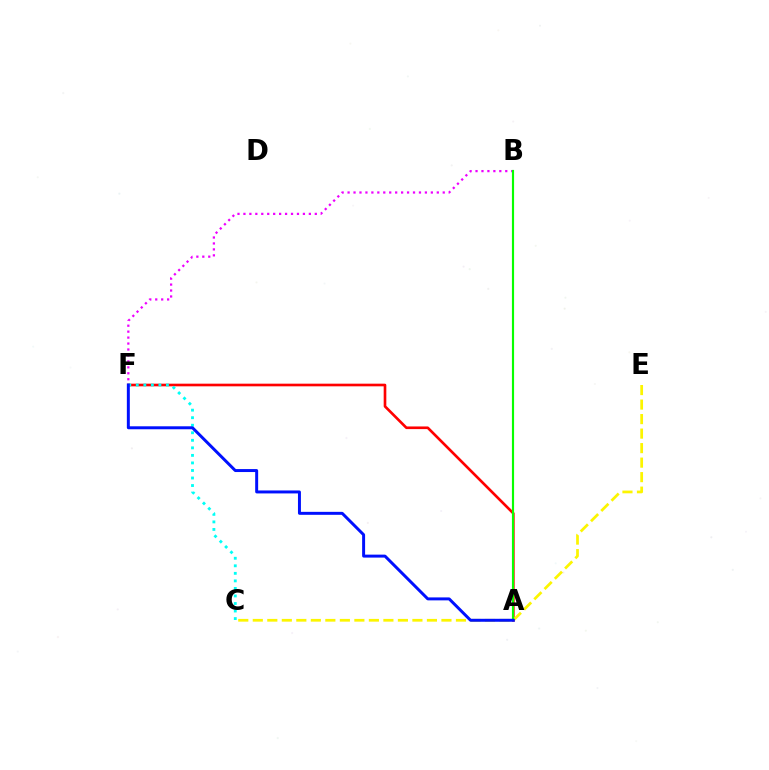{('B', 'F'): [{'color': '#ee00ff', 'line_style': 'dotted', 'thickness': 1.62}], ('A', 'F'): [{'color': '#ff0000', 'line_style': 'solid', 'thickness': 1.91}, {'color': '#0010ff', 'line_style': 'solid', 'thickness': 2.14}], ('C', 'E'): [{'color': '#fcf500', 'line_style': 'dashed', 'thickness': 1.97}], ('A', 'B'): [{'color': '#08ff00', 'line_style': 'solid', 'thickness': 1.55}], ('C', 'F'): [{'color': '#00fff6', 'line_style': 'dotted', 'thickness': 2.05}]}